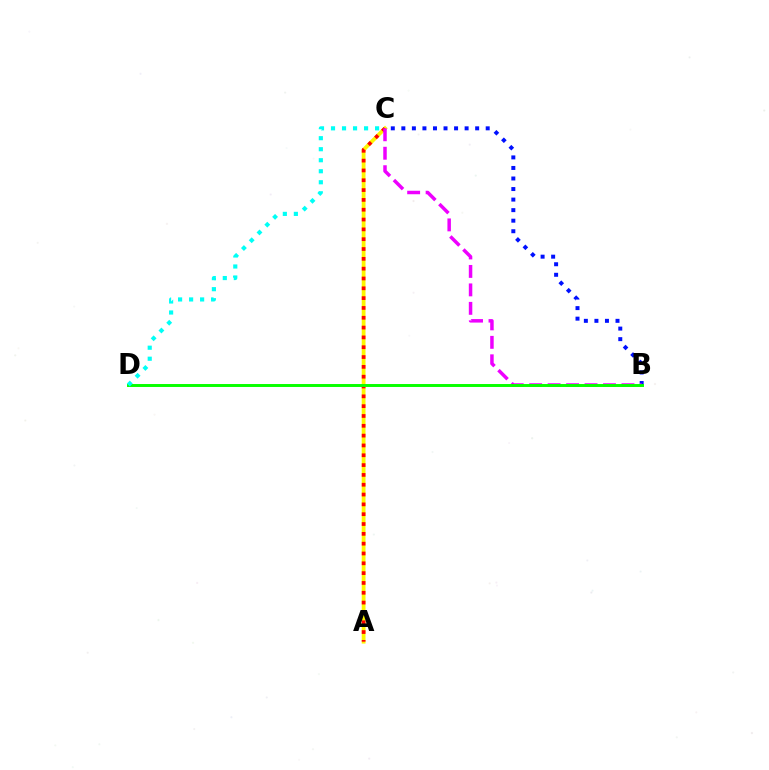{('A', 'C'): [{'color': '#fcf500', 'line_style': 'solid', 'thickness': 2.73}, {'color': '#ff0000', 'line_style': 'dotted', 'thickness': 2.67}], ('B', 'C'): [{'color': '#0010ff', 'line_style': 'dotted', 'thickness': 2.87}, {'color': '#ee00ff', 'line_style': 'dashed', 'thickness': 2.51}], ('B', 'D'): [{'color': '#08ff00', 'line_style': 'solid', 'thickness': 2.12}], ('C', 'D'): [{'color': '#00fff6', 'line_style': 'dotted', 'thickness': 2.99}]}